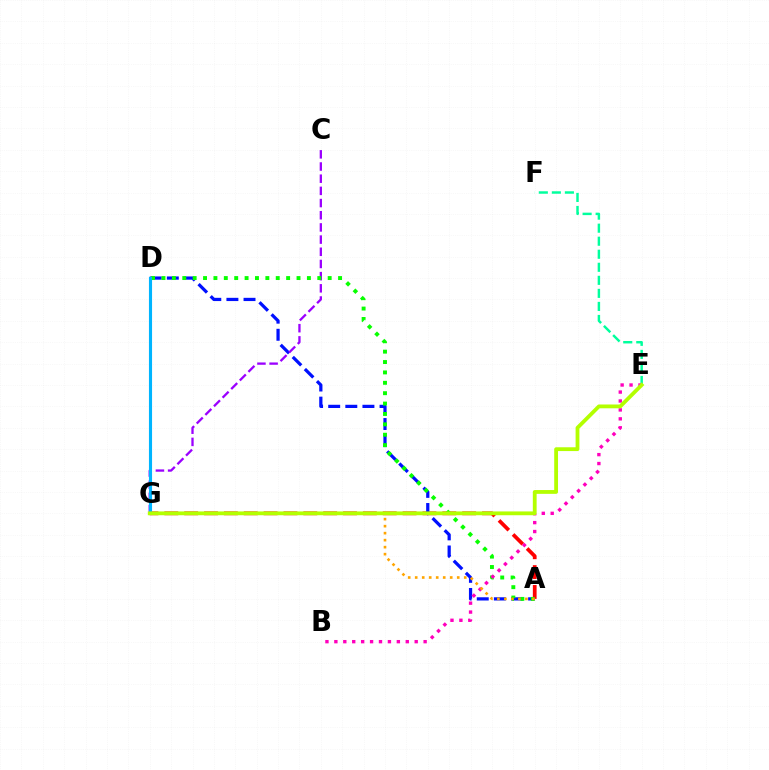{('A', 'G'): [{'color': '#ff0000', 'line_style': 'dashed', 'thickness': 2.7}, {'color': '#ffa500', 'line_style': 'dotted', 'thickness': 1.9}], ('A', 'D'): [{'color': '#0010ff', 'line_style': 'dashed', 'thickness': 2.32}, {'color': '#08ff00', 'line_style': 'dotted', 'thickness': 2.82}], ('C', 'G'): [{'color': '#9b00ff', 'line_style': 'dashed', 'thickness': 1.65}], ('E', 'F'): [{'color': '#00ff9d', 'line_style': 'dashed', 'thickness': 1.77}], ('B', 'E'): [{'color': '#ff00bd', 'line_style': 'dotted', 'thickness': 2.43}], ('D', 'G'): [{'color': '#00b5ff', 'line_style': 'solid', 'thickness': 2.24}], ('E', 'G'): [{'color': '#b3ff00', 'line_style': 'solid', 'thickness': 2.74}]}